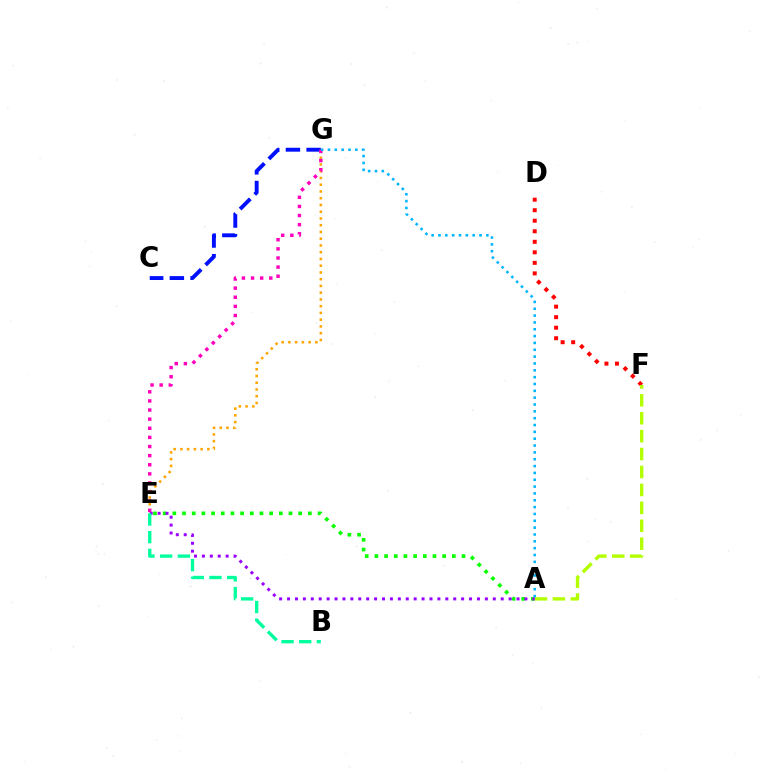{('D', 'F'): [{'color': '#ff0000', 'line_style': 'dotted', 'thickness': 2.86}], ('A', 'E'): [{'color': '#08ff00', 'line_style': 'dotted', 'thickness': 2.63}, {'color': '#9b00ff', 'line_style': 'dotted', 'thickness': 2.15}], ('E', 'G'): [{'color': '#ffa500', 'line_style': 'dotted', 'thickness': 1.83}, {'color': '#ff00bd', 'line_style': 'dotted', 'thickness': 2.48}], ('A', 'F'): [{'color': '#b3ff00', 'line_style': 'dashed', 'thickness': 2.43}], ('C', 'G'): [{'color': '#0010ff', 'line_style': 'dashed', 'thickness': 2.81}], ('A', 'G'): [{'color': '#00b5ff', 'line_style': 'dotted', 'thickness': 1.86}], ('B', 'E'): [{'color': '#00ff9d', 'line_style': 'dashed', 'thickness': 2.4}]}